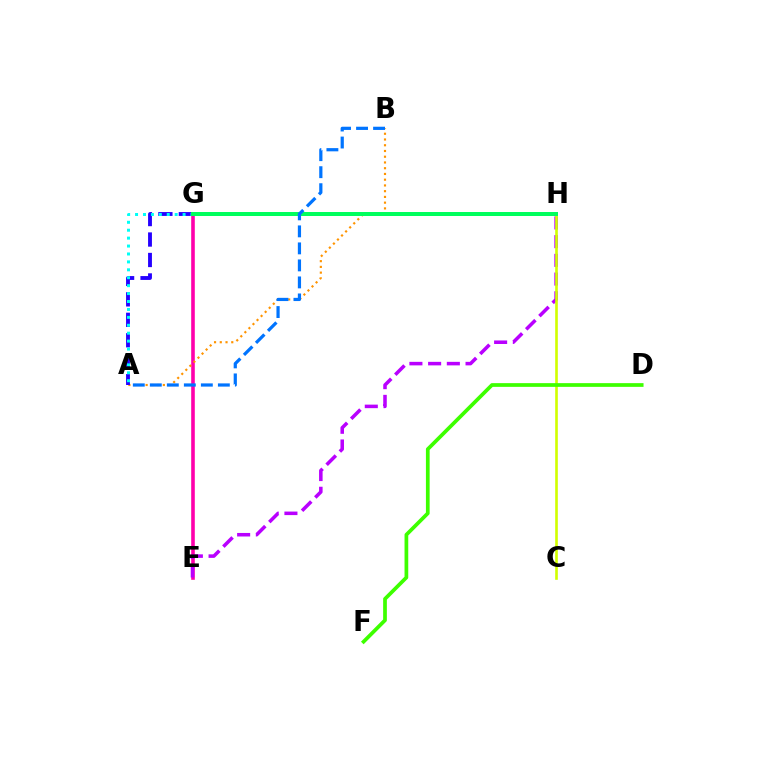{('E', 'G'): [{'color': '#ff00ac', 'line_style': 'solid', 'thickness': 2.59}], ('A', 'B'): [{'color': '#ff9400', 'line_style': 'dotted', 'thickness': 1.56}, {'color': '#0074ff', 'line_style': 'dashed', 'thickness': 2.31}], ('A', 'G'): [{'color': '#2500ff', 'line_style': 'dashed', 'thickness': 2.78}, {'color': '#00fff6', 'line_style': 'dotted', 'thickness': 2.15}], ('E', 'H'): [{'color': '#b900ff', 'line_style': 'dashed', 'thickness': 2.54}], ('C', 'H'): [{'color': '#d1ff00', 'line_style': 'solid', 'thickness': 1.9}], ('G', 'H'): [{'color': '#ff0000', 'line_style': 'solid', 'thickness': 1.58}, {'color': '#00ff5c', 'line_style': 'solid', 'thickness': 2.87}], ('D', 'F'): [{'color': '#3dff00', 'line_style': 'solid', 'thickness': 2.68}]}